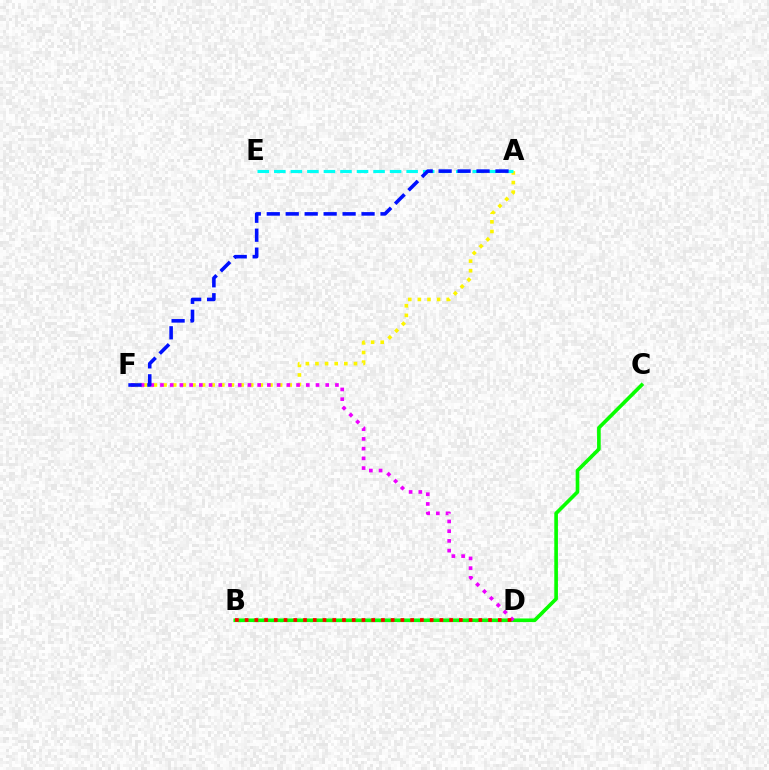{('B', 'C'): [{'color': '#08ff00', 'line_style': 'solid', 'thickness': 2.62}], ('A', 'F'): [{'color': '#fcf500', 'line_style': 'dotted', 'thickness': 2.62}, {'color': '#0010ff', 'line_style': 'dashed', 'thickness': 2.58}], ('D', 'F'): [{'color': '#ee00ff', 'line_style': 'dotted', 'thickness': 2.64}], ('B', 'D'): [{'color': '#ff0000', 'line_style': 'dotted', 'thickness': 2.65}], ('A', 'E'): [{'color': '#00fff6', 'line_style': 'dashed', 'thickness': 2.25}]}